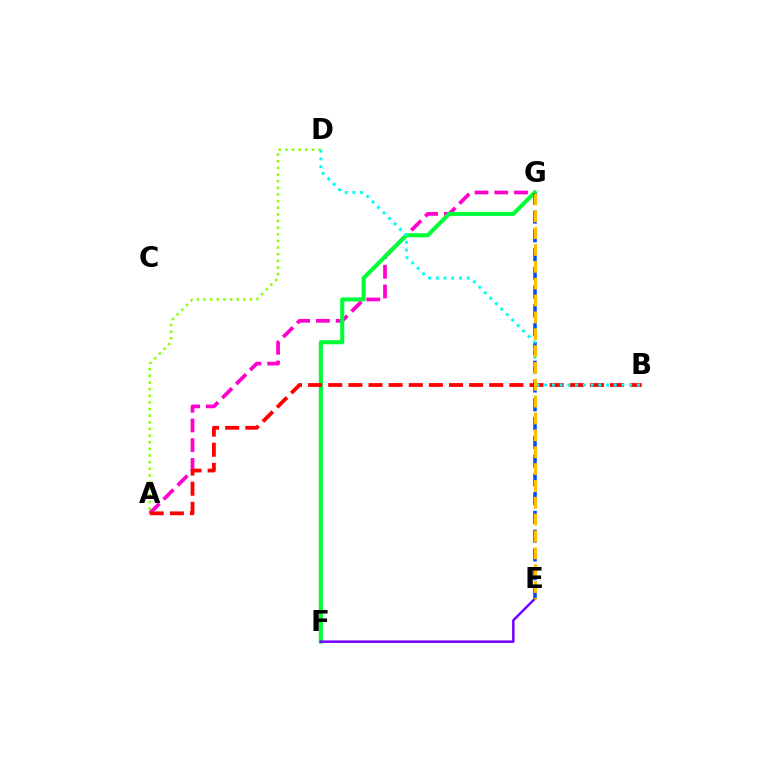{('A', 'G'): [{'color': '#ff00cf', 'line_style': 'dashed', 'thickness': 2.68}], ('F', 'G'): [{'color': '#00ff39', 'line_style': 'solid', 'thickness': 2.93}], ('A', 'D'): [{'color': '#84ff00', 'line_style': 'dotted', 'thickness': 1.8}], ('A', 'B'): [{'color': '#ff0000', 'line_style': 'dashed', 'thickness': 2.73}], ('E', 'F'): [{'color': '#7200ff', 'line_style': 'solid', 'thickness': 1.78}], ('E', 'G'): [{'color': '#004bff', 'line_style': 'dashed', 'thickness': 2.55}, {'color': '#ffbd00', 'line_style': 'dashed', 'thickness': 2.29}], ('B', 'D'): [{'color': '#00fff6', 'line_style': 'dotted', 'thickness': 2.1}]}